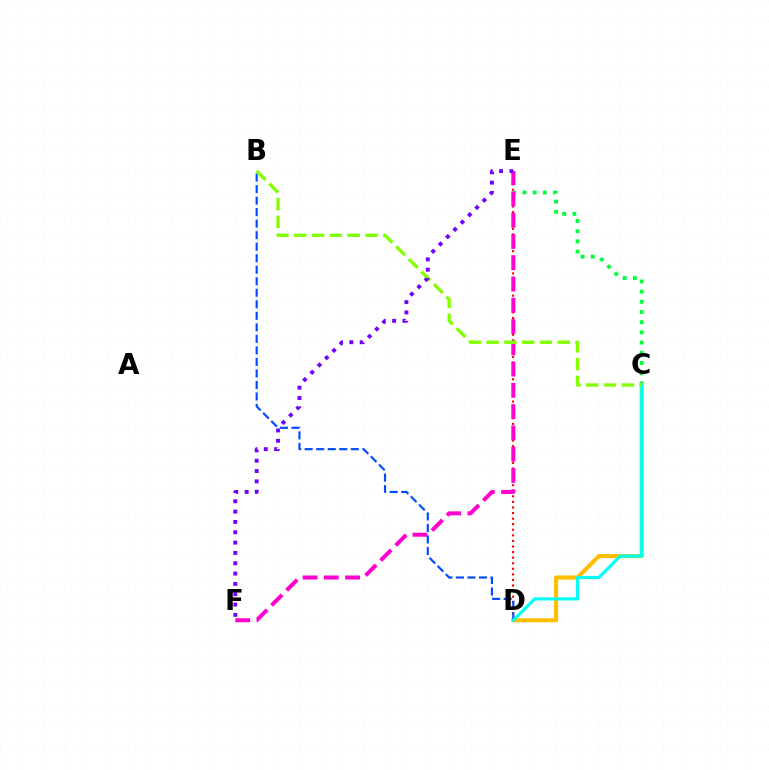{('D', 'E'): [{'color': '#ff0000', 'line_style': 'dotted', 'thickness': 1.51}], ('C', 'E'): [{'color': '#00ff39', 'line_style': 'dotted', 'thickness': 2.77}], ('E', 'F'): [{'color': '#ff00cf', 'line_style': 'dashed', 'thickness': 2.89}, {'color': '#7200ff', 'line_style': 'dotted', 'thickness': 2.81}], ('C', 'D'): [{'color': '#ffbd00', 'line_style': 'solid', 'thickness': 2.97}, {'color': '#00fff6', 'line_style': 'solid', 'thickness': 2.28}], ('B', 'D'): [{'color': '#004bff', 'line_style': 'dashed', 'thickness': 1.57}], ('B', 'C'): [{'color': '#84ff00', 'line_style': 'dashed', 'thickness': 2.42}]}